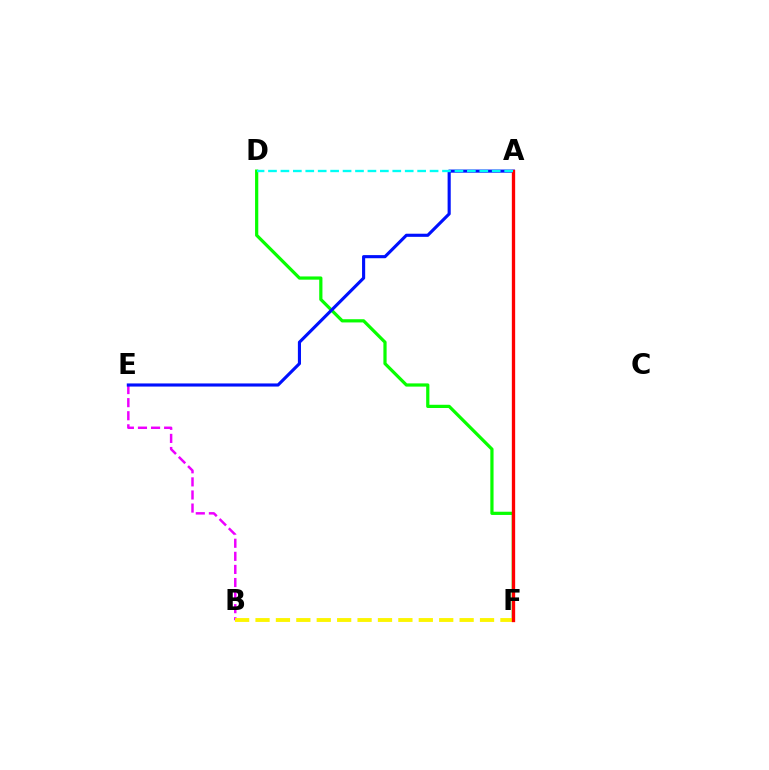{('D', 'F'): [{'color': '#08ff00', 'line_style': 'solid', 'thickness': 2.32}], ('B', 'E'): [{'color': '#ee00ff', 'line_style': 'dashed', 'thickness': 1.78}], ('B', 'F'): [{'color': '#fcf500', 'line_style': 'dashed', 'thickness': 2.77}], ('A', 'E'): [{'color': '#0010ff', 'line_style': 'solid', 'thickness': 2.25}], ('A', 'F'): [{'color': '#ff0000', 'line_style': 'solid', 'thickness': 2.39}], ('A', 'D'): [{'color': '#00fff6', 'line_style': 'dashed', 'thickness': 1.69}]}